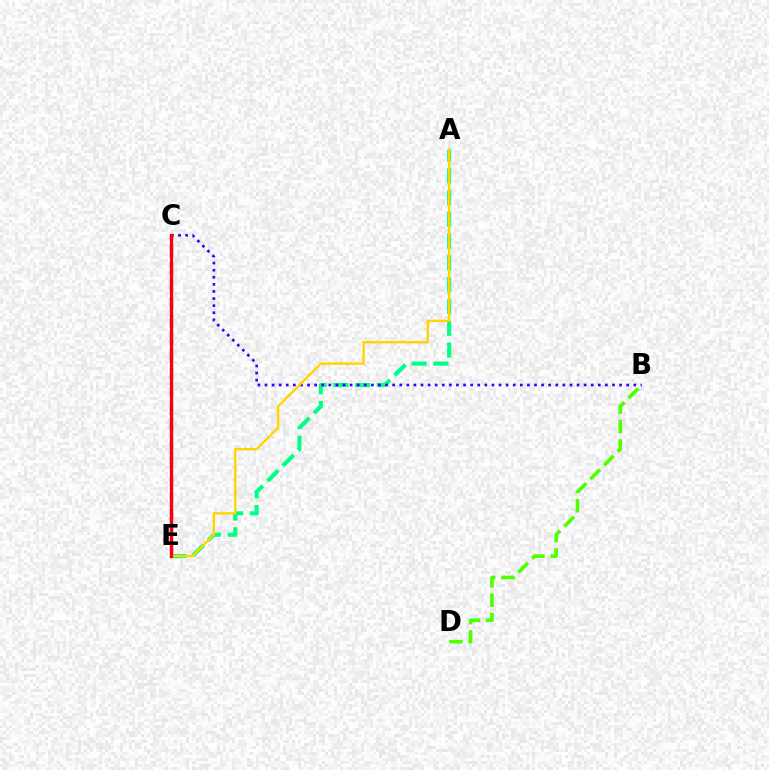{('C', 'E'): [{'color': '#009eff', 'line_style': 'dotted', 'thickness': 2.36}, {'color': '#ff00ed', 'line_style': 'dashed', 'thickness': 2.39}, {'color': '#ff0000', 'line_style': 'solid', 'thickness': 2.31}], ('A', 'E'): [{'color': '#00ff86', 'line_style': 'dashed', 'thickness': 2.96}, {'color': '#ffd500', 'line_style': 'solid', 'thickness': 1.71}], ('B', 'C'): [{'color': '#3700ff', 'line_style': 'dotted', 'thickness': 1.93}], ('B', 'D'): [{'color': '#4fff00', 'line_style': 'dashed', 'thickness': 2.63}]}